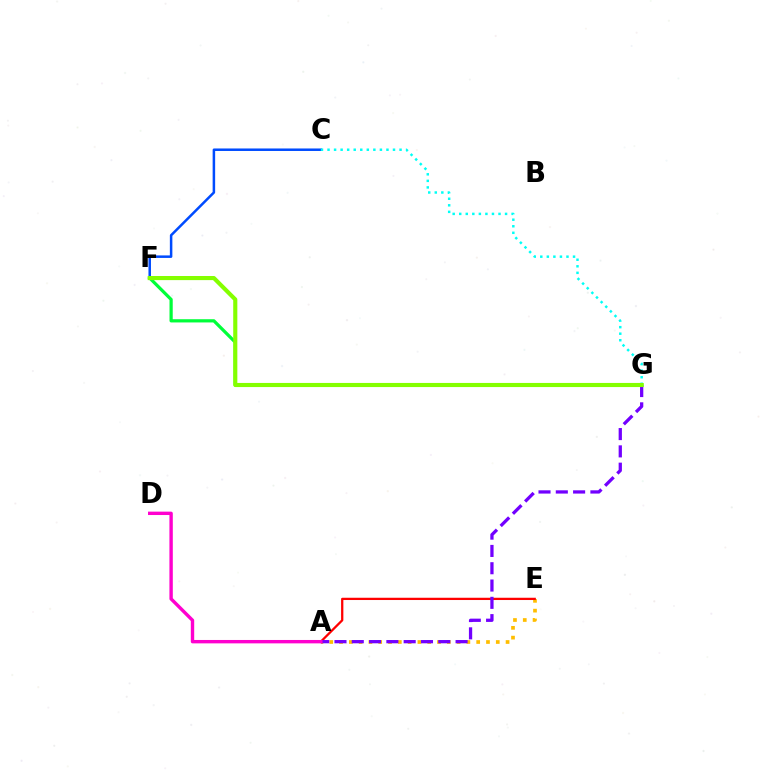{('A', 'E'): [{'color': '#ffbd00', 'line_style': 'dotted', 'thickness': 2.66}, {'color': '#ff0000', 'line_style': 'solid', 'thickness': 1.63}], ('C', 'F'): [{'color': '#004bff', 'line_style': 'solid', 'thickness': 1.81}], ('C', 'G'): [{'color': '#00fff6', 'line_style': 'dotted', 'thickness': 1.78}], ('F', 'G'): [{'color': '#00ff39', 'line_style': 'solid', 'thickness': 2.32}, {'color': '#84ff00', 'line_style': 'solid', 'thickness': 2.96}], ('A', 'G'): [{'color': '#7200ff', 'line_style': 'dashed', 'thickness': 2.35}], ('A', 'D'): [{'color': '#ff00cf', 'line_style': 'solid', 'thickness': 2.44}]}